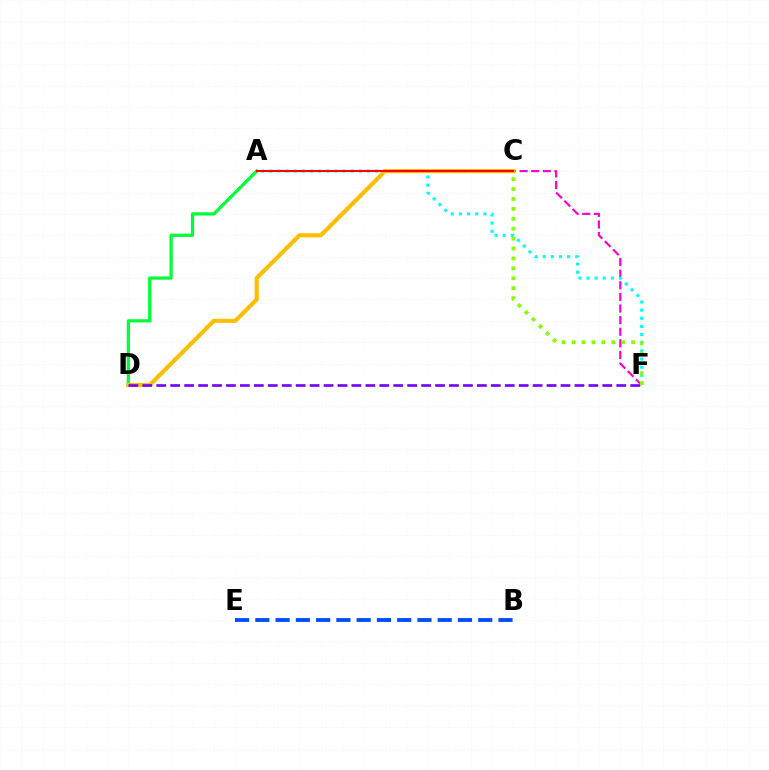{('A', 'D'): [{'color': '#00ff39', 'line_style': 'solid', 'thickness': 2.34}], ('C', 'F'): [{'color': '#ff00cf', 'line_style': 'dashed', 'thickness': 1.58}, {'color': '#84ff00', 'line_style': 'dotted', 'thickness': 2.69}], ('A', 'F'): [{'color': '#00fff6', 'line_style': 'dotted', 'thickness': 2.21}], ('B', 'E'): [{'color': '#004bff', 'line_style': 'dashed', 'thickness': 2.75}], ('C', 'D'): [{'color': '#ffbd00', 'line_style': 'solid', 'thickness': 2.96}], ('D', 'F'): [{'color': '#7200ff', 'line_style': 'dashed', 'thickness': 1.89}], ('A', 'C'): [{'color': '#ff0000', 'line_style': 'solid', 'thickness': 1.51}]}